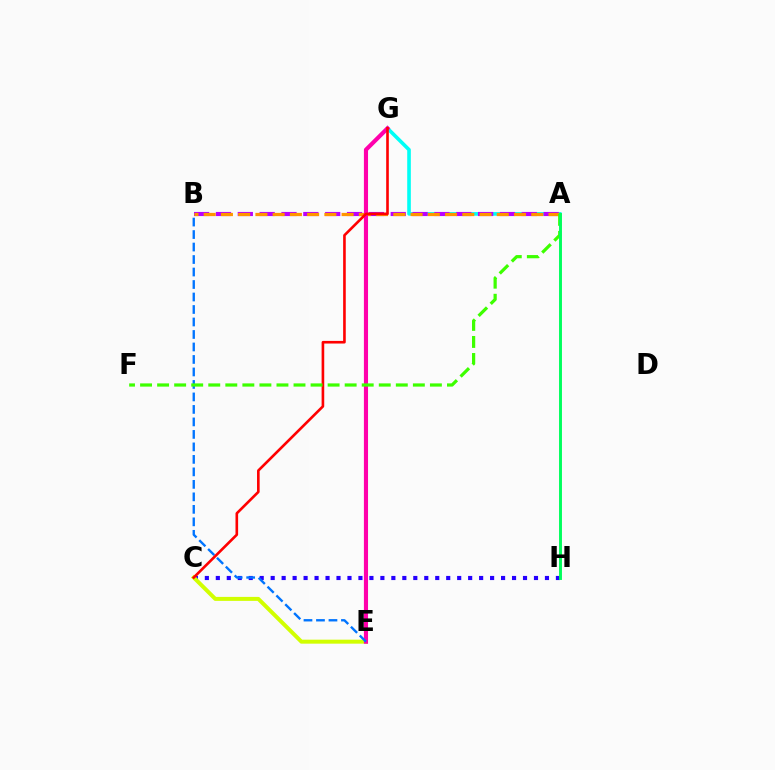{('A', 'G'): [{'color': '#00fff6', 'line_style': 'solid', 'thickness': 2.61}], ('A', 'B'): [{'color': '#b900ff', 'line_style': 'dashed', 'thickness': 2.97}, {'color': '#ff9400', 'line_style': 'dashed', 'thickness': 2.34}], ('C', 'H'): [{'color': '#2500ff', 'line_style': 'dotted', 'thickness': 2.98}], ('C', 'E'): [{'color': '#d1ff00', 'line_style': 'solid', 'thickness': 2.87}], ('E', 'G'): [{'color': '#ff00ac', 'line_style': 'solid', 'thickness': 2.98}], ('B', 'E'): [{'color': '#0074ff', 'line_style': 'dashed', 'thickness': 1.7}], ('C', 'G'): [{'color': '#ff0000', 'line_style': 'solid', 'thickness': 1.89}], ('A', 'F'): [{'color': '#3dff00', 'line_style': 'dashed', 'thickness': 2.32}], ('A', 'H'): [{'color': '#00ff5c', 'line_style': 'solid', 'thickness': 2.1}]}